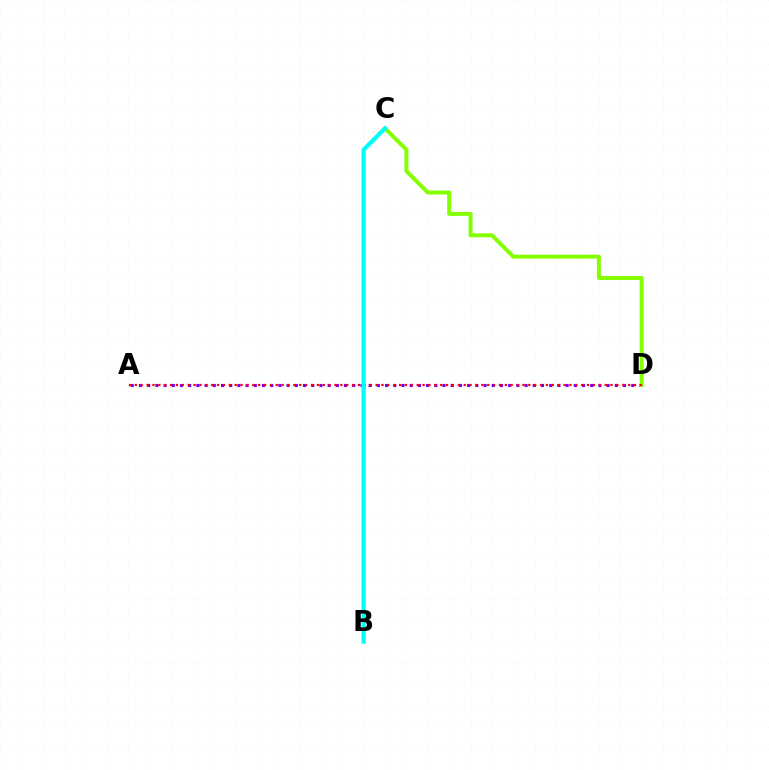{('A', 'D'): [{'color': '#7200ff', 'line_style': 'dotted', 'thickness': 2.23}, {'color': '#ff0000', 'line_style': 'dotted', 'thickness': 1.6}], ('C', 'D'): [{'color': '#84ff00', 'line_style': 'solid', 'thickness': 2.86}], ('B', 'C'): [{'color': '#00fff6', 'line_style': 'solid', 'thickness': 3.0}]}